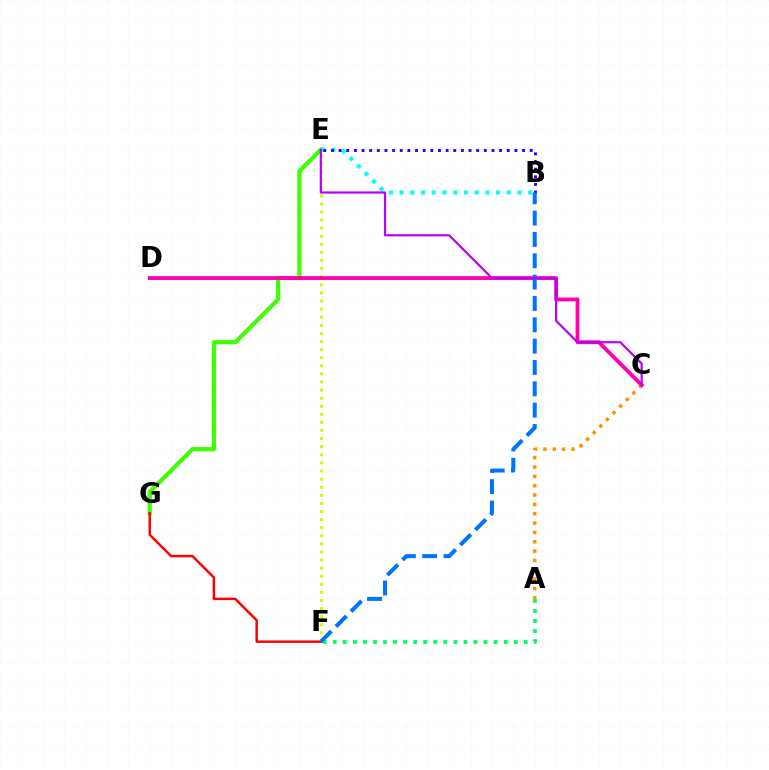{('E', 'G'): [{'color': '#3dff00', 'line_style': 'solid', 'thickness': 2.99}], ('E', 'F'): [{'color': '#d1ff00', 'line_style': 'dotted', 'thickness': 2.2}], ('A', 'C'): [{'color': '#ff9400', 'line_style': 'dotted', 'thickness': 2.54}], ('B', 'E'): [{'color': '#00fff6', 'line_style': 'dotted', 'thickness': 2.91}, {'color': '#2500ff', 'line_style': 'dotted', 'thickness': 2.08}], ('C', 'D'): [{'color': '#ff00ac', 'line_style': 'solid', 'thickness': 2.76}], ('F', 'G'): [{'color': '#ff0000', 'line_style': 'solid', 'thickness': 1.77}], ('A', 'F'): [{'color': '#00ff5c', 'line_style': 'dotted', 'thickness': 2.73}], ('B', 'F'): [{'color': '#0074ff', 'line_style': 'dashed', 'thickness': 2.9}], ('C', 'E'): [{'color': '#b900ff', 'line_style': 'solid', 'thickness': 1.58}]}